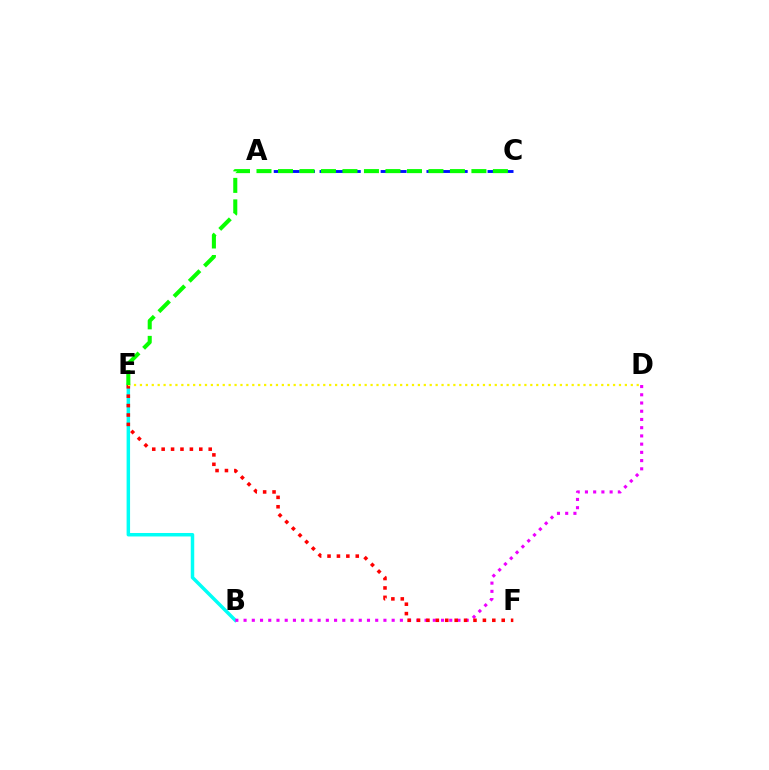{('B', 'E'): [{'color': '#00fff6', 'line_style': 'solid', 'thickness': 2.5}], ('A', 'C'): [{'color': '#0010ff', 'line_style': 'dashed', 'thickness': 2.07}], ('B', 'D'): [{'color': '#ee00ff', 'line_style': 'dotted', 'thickness': 2.24}], ('E', 'F'): [{'color': '#ff0000', 'line_style': 'dotted', 'thickness': 2.56}], ('D', 'E'): [{'color': '#fcf500', 'line_style': 'dotted', 'thickness': 1.61}], ('C', 'E'): [{'color': '#08ff00', 'line_style': 'dashed', 'thickness': 2.92}]}